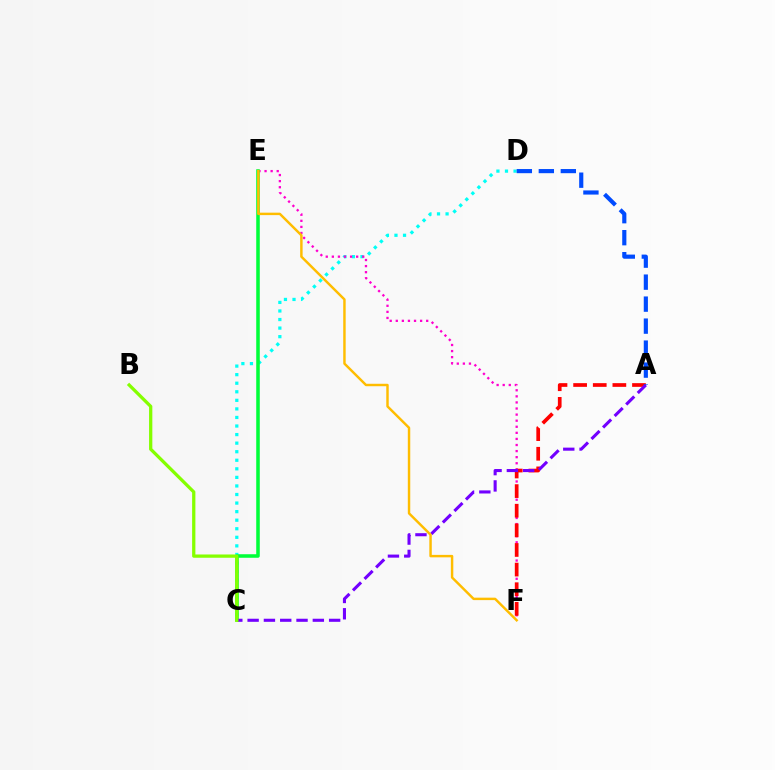{('C', 'D'): [{'color': '#00fff6', 'line_style': 'dotted', 'thickness': 2.33}], ('E', 'F'): [{'color': '#ff00cf', 'line_style': 'dotted', 'thickness': 1.65}, {'color': '#ffbd00', 'line_style': 'solid', 'thickness': 1.76}], ('C', 'E'): [{'color': '#00ff39', 'line_style': 'solid', 'thickness': 2.55}], ('A', 'F'): [{'color': '#ff0000', 'line_style': 'dashed', 'thickness': 2.67}], ('A', 'C'): [{'color': '#7200ff', 'line_style': 'dashed', 'thickness': 2.21}], ('B', 'C'): [{'color': '#84ff00', 'line_style': 'solid', 'thickness': 2.35}], ('A', 'D'): [{'color': '#004bff', 'line_style': 'dashed', 'thickness': 2.99}]}